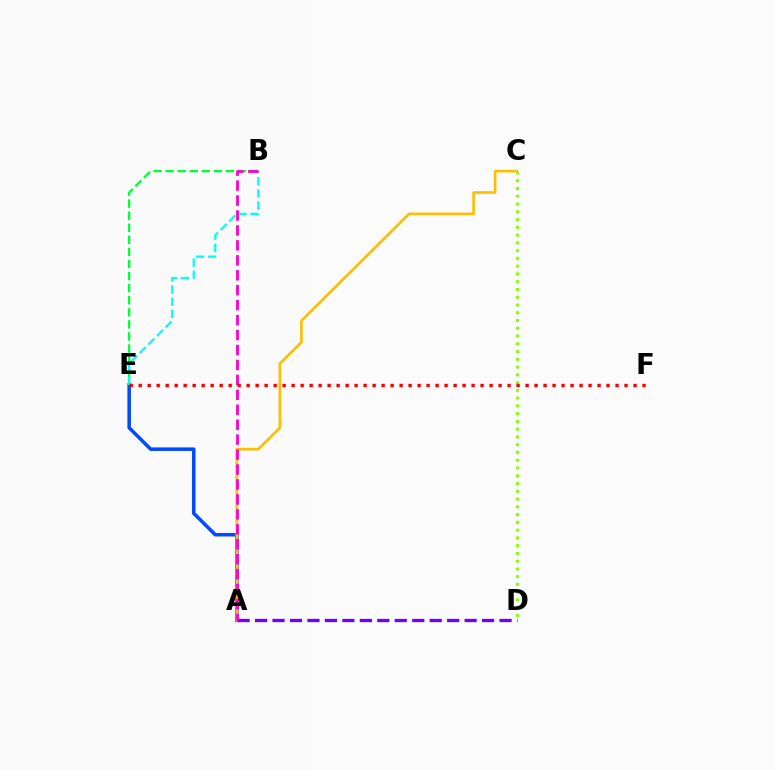{('B', 'E'): [{'color': '#00ff39', 'line_style': 'dashed', 'thickness': 1.64}, {'color': '#00fff6', 'line_style': 'dashed', 'thickness': 1.65}], ('A', 'E'): [{'color': '#004bff', 'line_style': 'solid', 'thickness': 2.53}], ('A', 'C'): [{'color': '#ffbd00', 'line_style': 'solid', 'thickness': 1.89}], ('A', 'D'): [{'color': '#7200ff', 'line_style': 'dashed', 'thickness': 2.37}], ('C', 'D'): [{'color': '#84ff00', 'line_style': 'dotted', 'thickness': 2.11}], ('A', 'B'): [{'color': '#ff00cf', 'line_style': 'dashed', 'thickness': 2.03}], ('E', 'F'): [{'color': '#ff0000', 'line_style': 'dotted', 'thickness': 2.44}]}